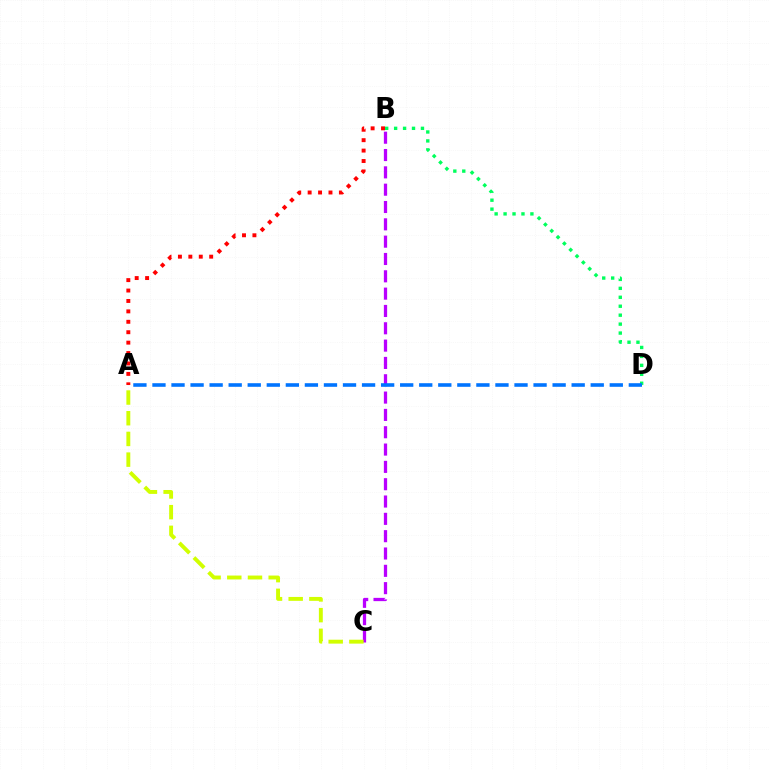{('B', 'C'): [{'color': '#b900ff', 'line_style': 'dashed', 'thickness': 2.35}], ('B', 'D'): [{'color': '#00ff5c', 'line_style': 'dotted', 'thickness': 2.43}], ('A', 'D'): [{'color': '#0074ff', 'line_style': 'dashed', 'thickness': 2.59}], ('A', 'C'): [{'color': '#d1ff00', 'line_style': 'dashed', 'thickness': 2.81}], ('A', 'B'): [{'color': '#ff0000', 'line_style': 'dotted', 'thickness': 2.83}]}